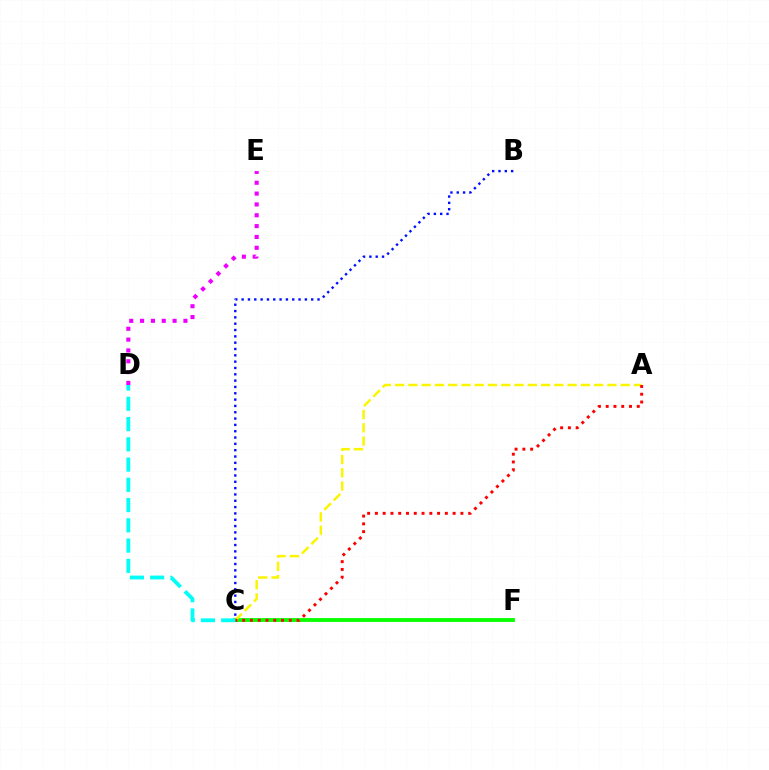{('C', 'F'): [{'color': '#08ff00', 'line_style': 'solid', 'thickness': 2.77}], ('B', 'C'): [{'color': '#0010ff', 'line_style': 'dotted', 'thickness': 1.72}], ('A', 'C'): [{'color': '#fcf500', 'line_style': 'dashed', 'thickness': 1.8}, {'color': '#ff0000', 'line_style': 'dotted', 'thickness': 2.11}], ('C', 'D'): [{'color': '#00fff6', 'line_style': 'dashed', 'thickness': 2.75}], ('D', 'E'): [{'color': '#ee00ff', 'line_style': 'dotted', 'thickness': 2.94}]}